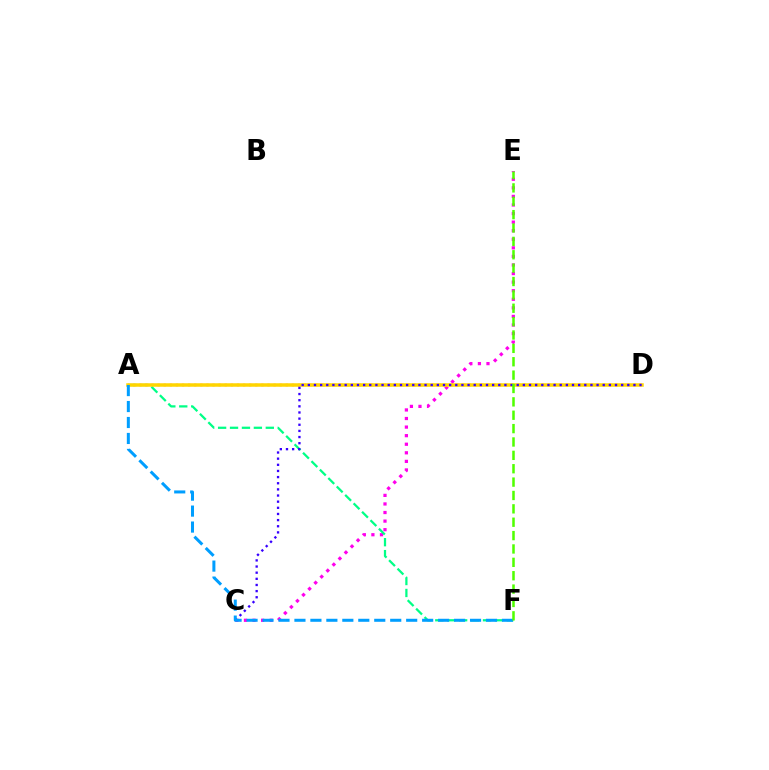{('C', 'E'): [{'color': '#ff00ed', 'line_style': 'dotted', 'thickness': 2.33}], ('A', 'D'): [{'color': '#ff0000', 'line_style': 'dotted', 'thickness': 1.66}, {'color': '#ffd500', 'line_style': 'solid', 'thickness': 2.52}], ('A', 'F'): [{'color': '#00ff86', 'line_style': 'dashed', 'thickness': 1.62}, {'color': '#009eff', 'line_style': 'dashed', 'thickness': 2.17}], ('C', 'D'): [{'color': '#3700ff', 'line_style': 'dotted', 'thickness': 1.67}], ('E', 'F'): [{'color': '#4fff00', 'line_style': 'dashed', 'thickness': 1.82}]}